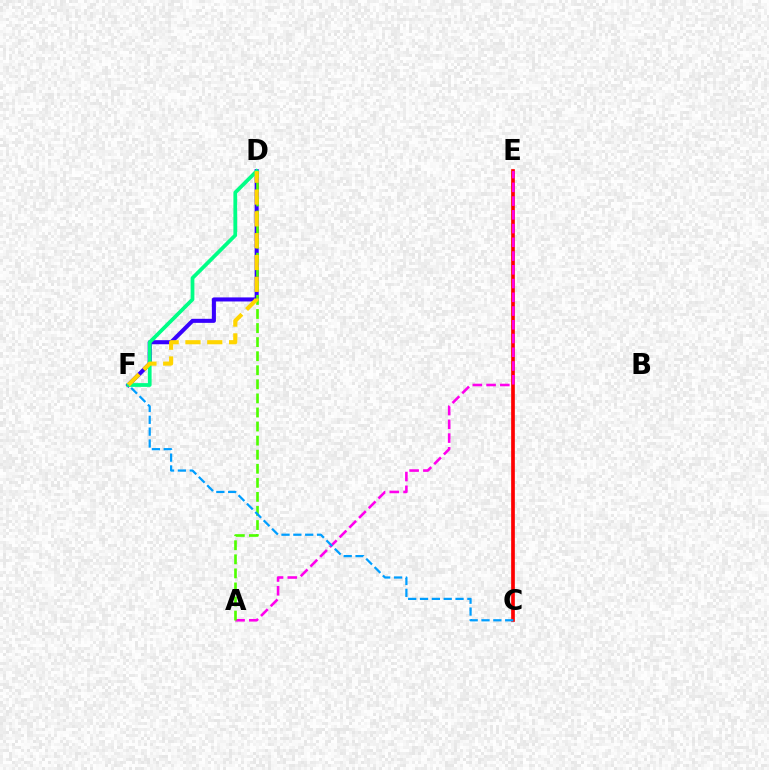{('C', 'E'): [{'color': '#ff0000', 'line_style': 'solid', 'thickness': 2.65}], ('D', 'F'): [{'color': '#3700ff', 'line_style': 'solid', 'thickness': 2.92}, {'color': '#00ff86', 'line_style': 'solid', 'thickness': 2.7}, {'color': '#ffd500', 'line_style': 'dashed', 'thickness': 2.96}], ('A', 'E'): [{'color': '#ff00ed', 'line_style': 'dashed', 'thickness': 1.87}], ('A', 'D'): [{'color': '#4fff00', 'line_style': 'dashed', 'thickness': 1.91}], ('C', 'F'): [{'color': '#009eff', 'line_style': 'dashed', 'thickness': 1.61}]}